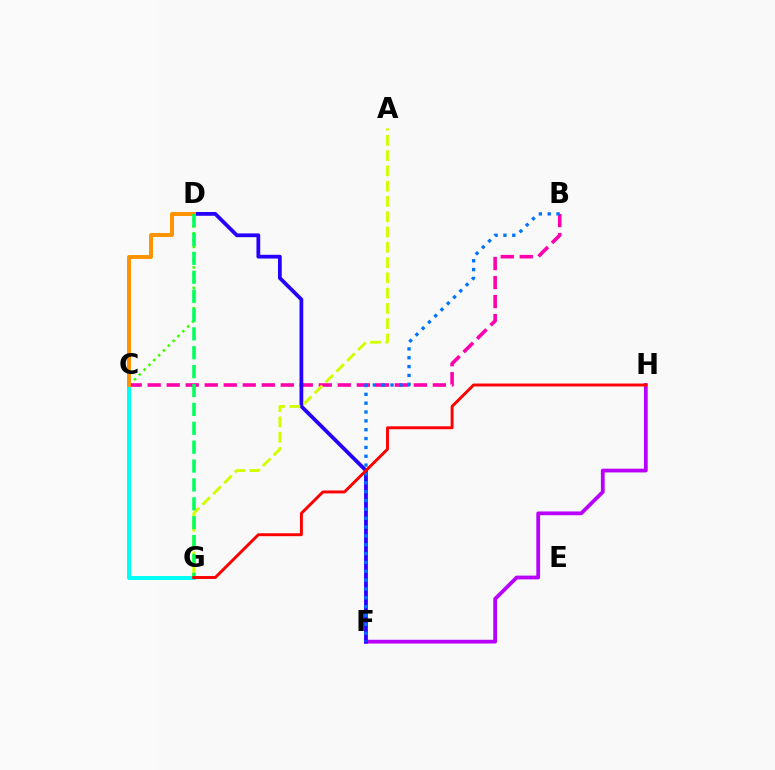{('C', 'D'): [{'color': '#3dff00', 'line_style': 'dotted', 'thickness': 1.85}, {'color': '#ff9400', 'line_style': 'solid', 'thickness': 2.85}], ('C', 'G'): [{'color': '#00fff6', 'line_style': 'solid', 'thickness': 2.85}], ('F', 'H'): [{'color': '#b900ff', 'line_style': 'solid', 'thickness': 2.71}], ('B', 'C'): [{'color': '#ff00ac', 'line_style': 'dashed', 'thickness': 2.58}], ('D', 'F'): [{'color': '#2500ff', 'line_style': 'solid', 'thickness': 2.71}], ('B', 'F'): [{'color': '#0074ff', 'line_style': 'dotted', 'thickness': 2.4}], ('A', 'G'): [{'color': '#d1ff00', 'line_style': 'dashed', 'thickness': 2.08}], ('D', 'G'): [{'color': '#00ff5c', 'line_style': 'dashed', 'thickness': 2.56}], ('G', 'H'): [{'color': '#ff0000', 'line_style': 'solid', 'thickness': 2.1}]}